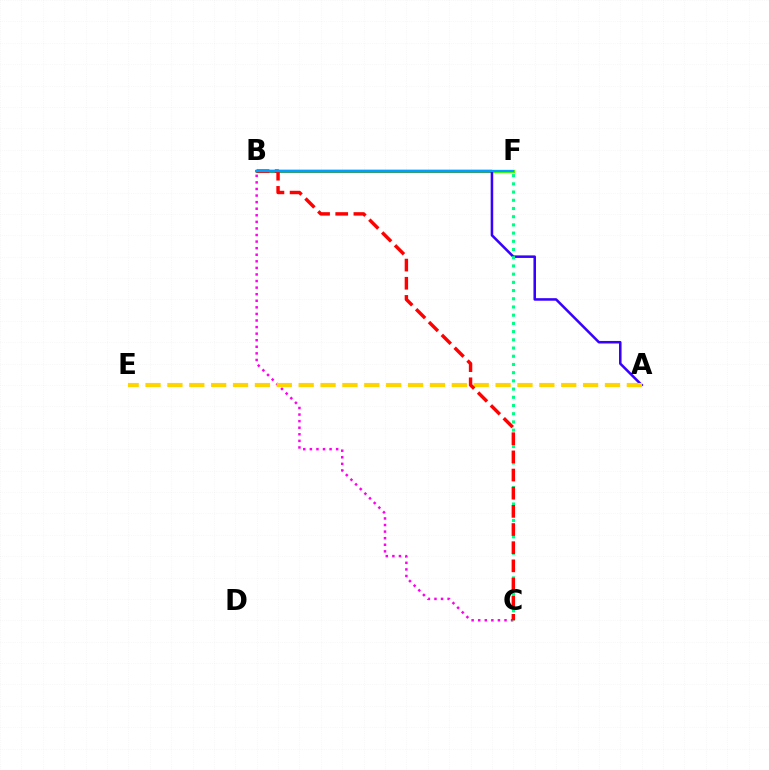{('B', 'F'): [{'color': '#4fff00', 'line_style': 'solid', 'thickness': 2.28}, {'color': '#009eff', 'line_style': 'solid', 'thickness': 1.58}], ('B', 'C'): [{'color': '#ff00ed', 'line_style': 'dotted', 'thickness': 1.79}, {'color': '#ff0000', 'line_style': 'dashed', 'thickness': 2.47}], ('A', 'B'): [{'color': '#3700ff', 'line_style': 'solid', 'thickness': 1.83}], ('A', 'E'): [{'color': '#ffd500', 'line_style': 'dashed', 'thickness': 2.97}], ('C', 'F'): [{'color': '#00ff86', 'line_style': 'dotted', 'thickness': 2.23}]}